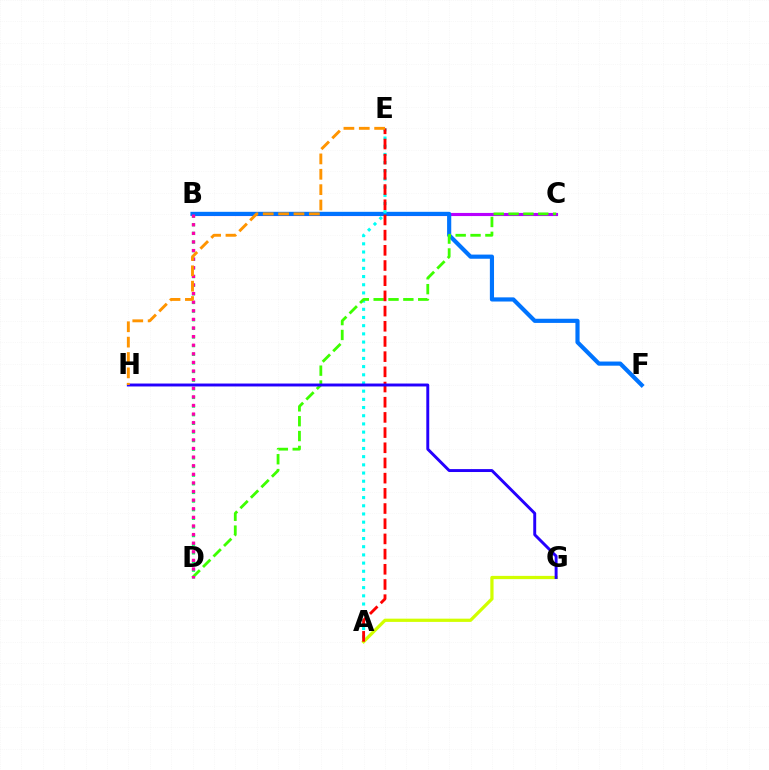{('A', 'G'): [{'color': '#d1ff00', 'line_style': 'solid', 'thickness': 2.33}], ('B', 'C'): [{'color': '#b900ff', 'line_style': 'solid', 'thickness': 2.24}], ('B', 'D'): [{'color': '#00ff5c', 'line_style': 'dotted', 'thickness': 2.35}, {'color': '#ff00ac', 'line_style': 'dotted', 'thickness': 2.34}], ('B', 'F'): [{'color': '#0074ff', 'line_style': 'solid', 'thickness': 2.99}], ('A', 'E'): [{'color': '#00fff6', 'line_style': 'dotted', 'thickness': 2.22}, {'color': '#ff0000', 'line_style': 'dashed', 'thickness': 2.06}], ('C', 'D'): [{'color': '#3dff00', 'line_style': 'dashed', 'thickness': 2.02}], ('G', 'H'): [{'color': '#2500ff', 'line_style': 'solid', 'thickness': 2.11}], ('E', 'H'): [{'color': '#ff9400', 'line_style': 'dashed', 'thickness': 2.09}]}